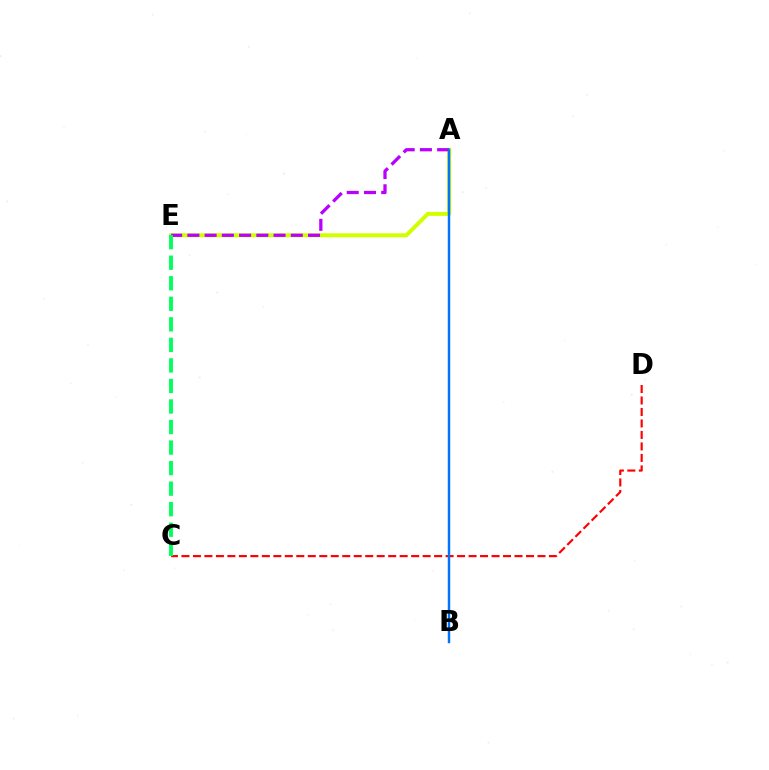{('A', 'E'): [{'color': '#d1ff00', 'line_style': 'solid', 'thickness': 2.88}, {'color': '#b900ff', 'line_style': 'dashed', 'thickness': 2.34}], ('C', 'D'): [{'color': '#ff0000', 'line_style': 'dashed', 'thickness': 1.56}], ('C', 'E'): [{'color': '#00ff5c', 'line_style': 'dashed', 'thickness': 2.79}], ('A', 'B'): [{'color': '#0074ff', 'line_style': 'solid', 'thickness': 1.76}]}